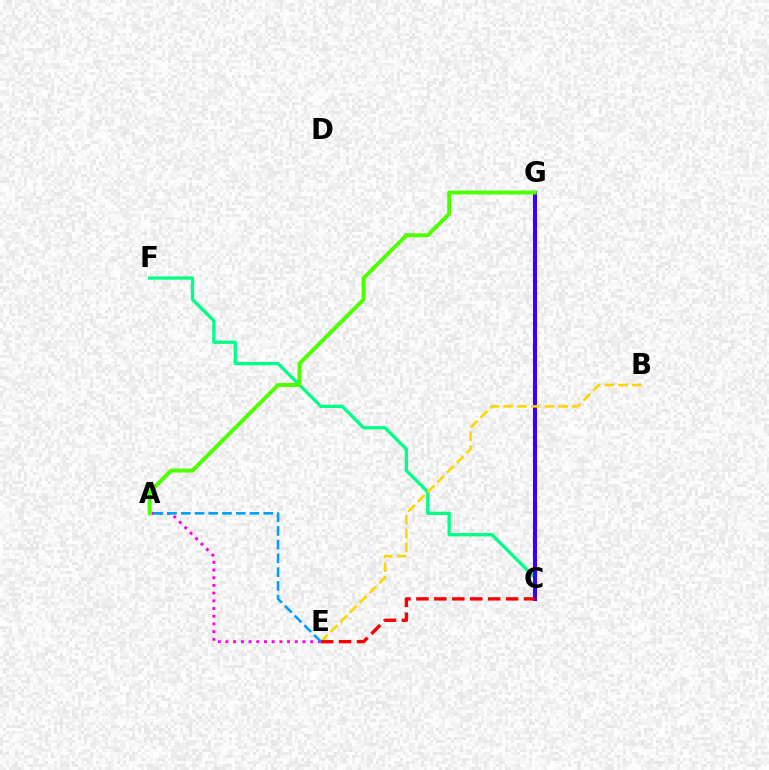{('C', 'F'): [{'color': '#00ff86', 'line_style': 'solid', 'thickness': 2.37}], ('C', 'G'): [{'color': '#3700ff', 'line_style': 'solid', 'thickness': 2.92}], ('B', 'E'): [{'color': '#ffd500', 'line_style': 'dashed', 'thickness': 1.87}], ('A', 'E'): [{'color': '#ff00ed', 'line_style': 'dotted', 'thickness': 2.09}, {'color': '#009eff', 'line_style': 'dashed', 'thickness': 1.87}], ('A', 'G'): [{'color': '#4fff00', 'line_style': 'solid', 'thickness': 2.85}], ('C', 'E'): [{'color': '#ff0000', 'line_style': 'dashed', 'thickness': 2.44}]}